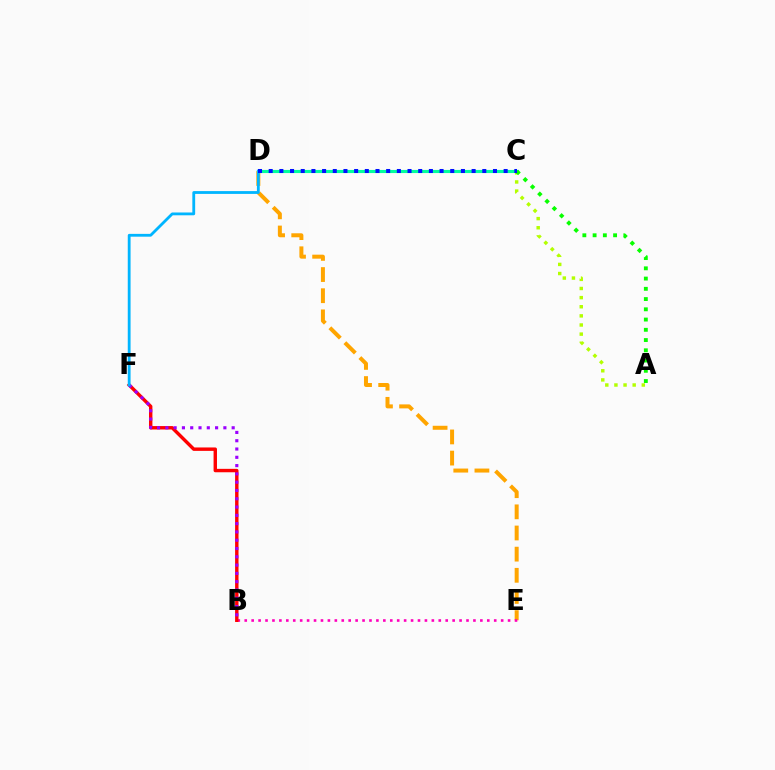{('A', 'C'): [{'color': '#b3ff00', 'line_style': 'dotted', 'thickness': 2.48}, {'color': '#08ff00', 'line_style': 'dotted', 'thickness': 2.78}], ('D', 'E'): [{'color': '#ffa500', 'line_style': 'dashed', 'thickness': 2.87}], ('C', 'D'): [{'color': '#00ff9d', 'line_style': 'solid', 'thickness': 2.24}, {'color': '#0010ff', 'line_style': 'dotted', 'thickness': 2.9}], ('B', 'E'): [{'color': '#ff00bd', 'line_style': 'dotted', 'thickness': 1.88}], ('B', 'F'): [{'color': '#ff0000', 'line_style': 'solid', 'thickness': 2.46}, {'color': '#9b00ff', 'line_style': 'dotted', 'thickness': 2.25}], ('D', 'F'): [{'color': '#00b5ff', 'line_style': 'solid', 'thickness': 2.02}]}